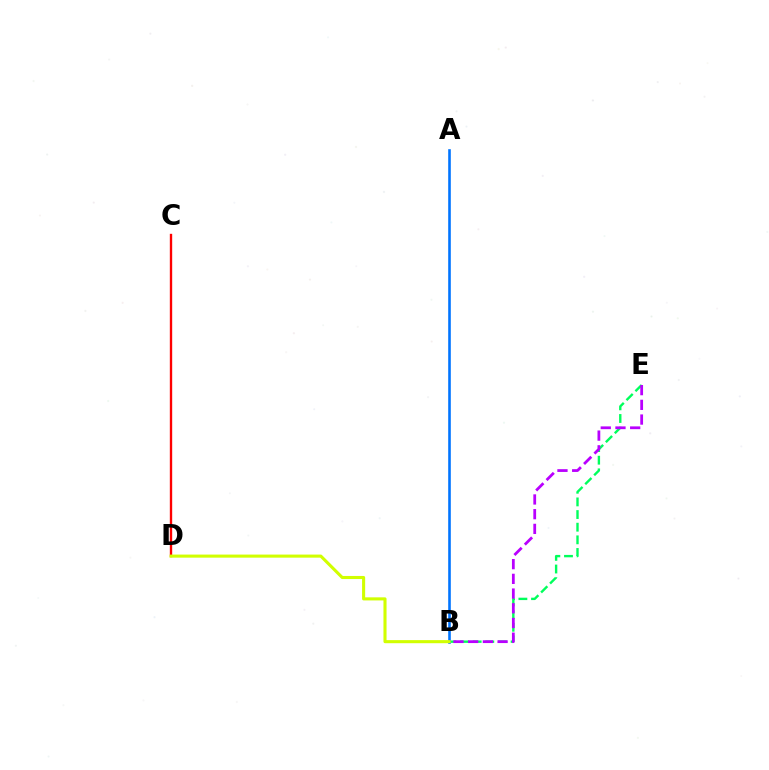{('C', 'D'): [{'color': '#ff0000', 'line_style': 'solid', 'thickness': 1.7}], ('B', 'E'): [{'color': '#00ff5c', 'line_style': 'dashed', 'thickness': 1.72}, {'color': '#b900ff', 'line_style': 'dashed', 'thickness': 2.0}], ('A', 'B'): [{'color': '#0074ff', 'line_style': 'solid', 'thickness': 1.88}], ('B', 'D'): [{'color': '#d1ff00', 'line_style': 'solid', 'thickness': 2.22}]}